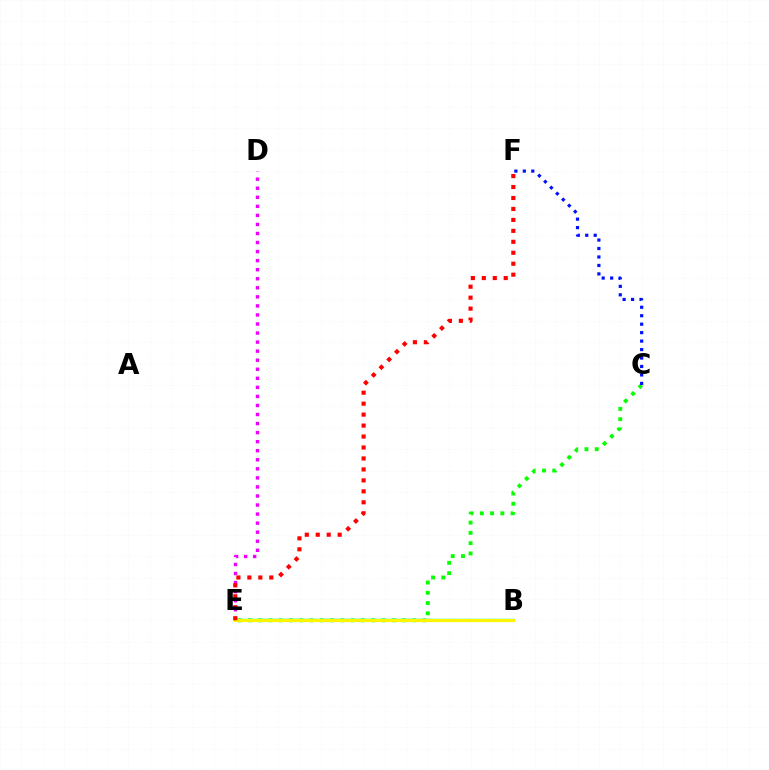{('D', 'E'): [{'color': '#ee00ff', 'line_style': 'dotted', 'thickness': 2.46}], ('C', 'E'): [{'color': '#08ff00', 'line_style': 'dotted', 'thickness': 2.79}], ('B', 'E'): [{'color': '#00fff6', 'line_style': 'solid', 'thickness': 1.76}, {'color': '#fcf500', 'line_style': 'solid', 'thickness': 2.29}], ('C', 'F'): [{'color': '#0010ff', 'line_style': 'dotted', 'thickness': 2.3}], ('E', 'F'): [{'color': '#ff0000', 'line_style': 'dotted', 'thickness': 2.98}]}